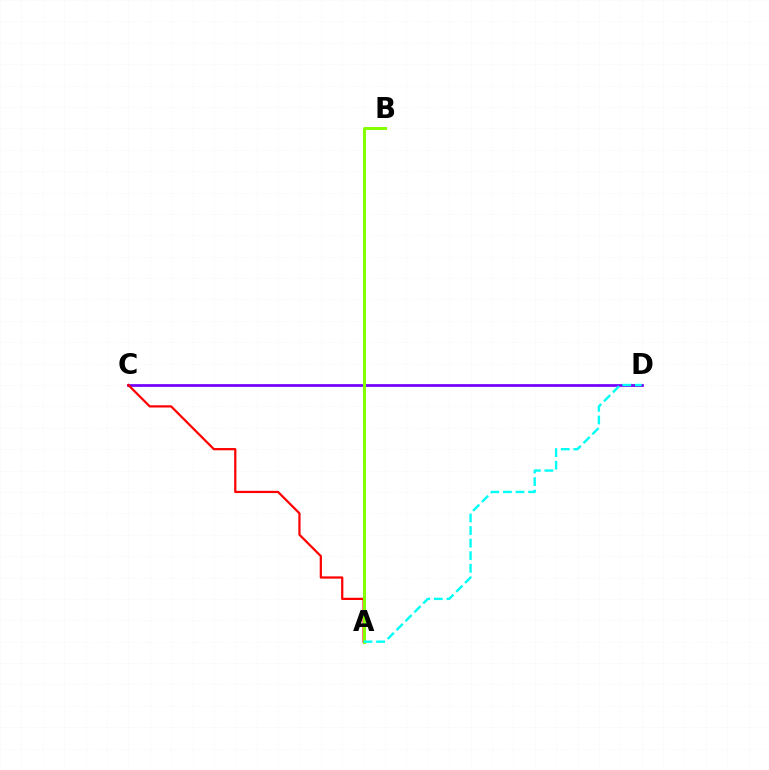{('C', 'D'): [{'color': '#7200ff', 'line_style': 'solid', 'thickness': 1.96}], ('A', 'C'): [{'color': '#ff0000', 'line_style': 'solid', 'thickness': 1.61}], ('A', 'B'): [{'color': '#84ff00', 'line_style': 'solid', 'thickness': 2.16}], ('A', 'D'): [{'color': '#00fff6', 'line_style': 'dashed', 'thickness': 1.71}]}